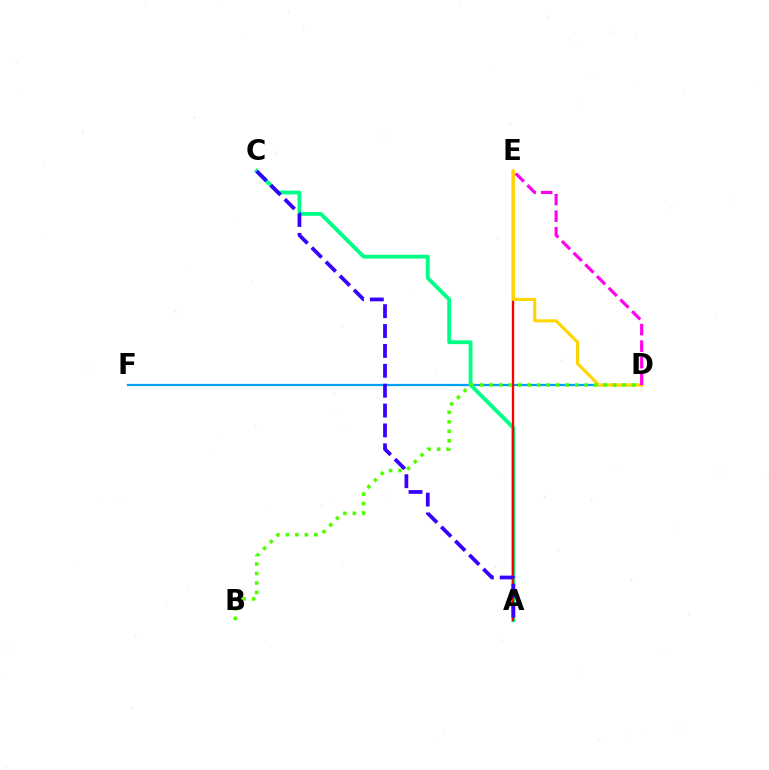{('D', 'F'): [{'color': '#009eff', 'line_style': 'solid', 'thickness': 1.61}], ('A', 'C'): [{'color': '#00ff86', 'line_style': 'solid', 'thickness': 2.76}, {'color': '#3700ff', 'line_style': 'dashed', 'thickness': 2.7}], ('A', 'E'): [{'color': '#ff0000', 'line_style': 'solid', 'thickness': 1.67}], ('D', 'E'): [{'color': '#ffd500', 'line_style': 'solid', 'thickness': 2.23}, {'color': '#ff00ed', 'line_style': 'dashed', 'thickness': 2.25}], ('B', 'D'): [{'color': '#4fff00', 'line_style': 'dotted', 'thickness': 2.58}]}